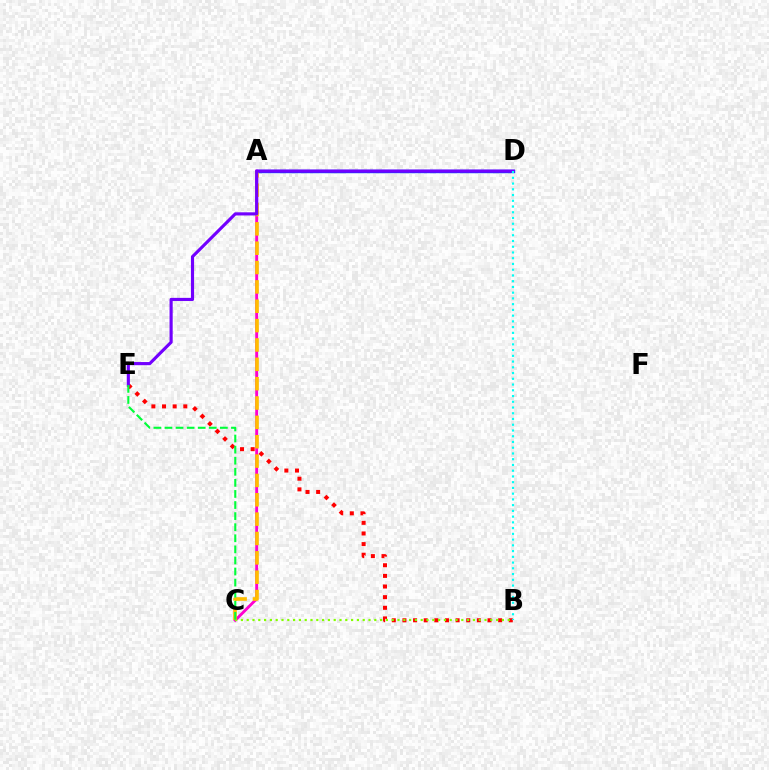{('A', 'C'): [{'color': '#ff00cf', 'line_style': 'solid', 'thickness': 2.08}, {'color': '#ffbd00', 'line_style': 'dashed', 'thickness': 2.63}], ('A', 'D'): [{'color': '#004bff', 'line_style': 'solid', 'thickness': 2.45}], ('B', 'E'): [{'color': '#ff0000', 'line_style': 'dotted', 'thickness': 2.89}], ('B', 'C'): [{'color': '#84ff00', 'line_style': 'dotted', 'thickness': 1.58}], ('D', 'E'): [{'color': '#7200ff', 'line_style': 'solid', 'thickness': 2.27}], ('B', 'D'): [{'color': '#00fff6', 'line_style': 'dotted', 'thickness': 1.56}], ('C', 'E'): [{'color': '#00ff39', 'line_style': 'dashed', 'thickness': 1.51}]}